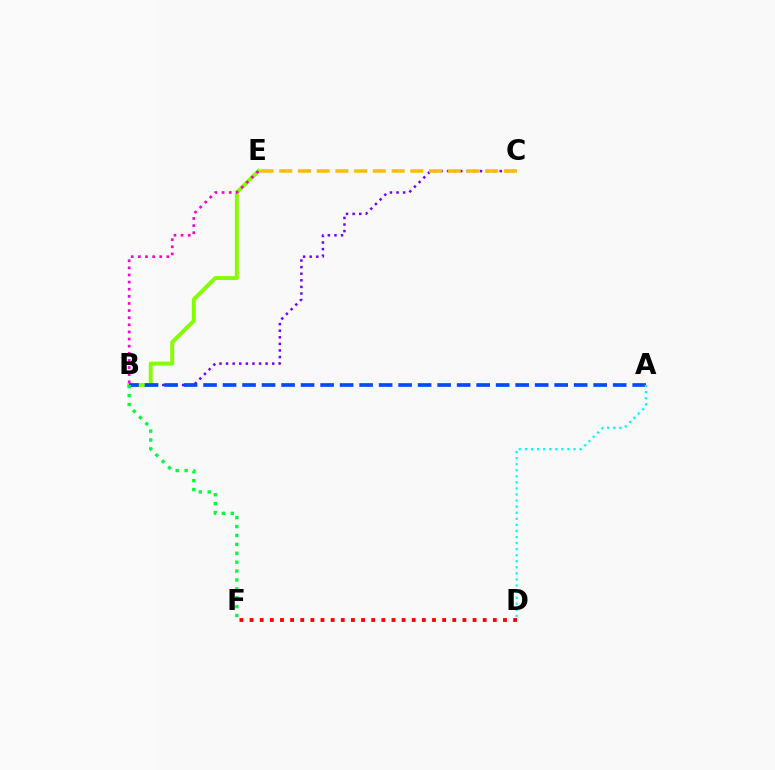{('B', 'C'): [{'color': '#7200ff', 'line_style': 'dotted', 'thickness': 1.79}], ('B', 'E'): [{'color': '#84ff00', 'line_style': 'solid', 'thickness': 2.84}, {'color': '#ff00cf', 'line_style': 'dotted', 'thickness': 1.93}], ('A', 'B'): [{'color': '#004bff', 'line_style': 'dashed', 'thickness': 2.65}], ('B', 'F'): [{'color': '#00ff39', 'line_style': 'dotted', 'thickness': 2.42}], ('C', 'E'): [{'color': '#ffbd00', 'line_style': 'dashed', 'thickness': 2.54}], ('A', 'D'): [{'color': '#00fff6', 'line_style': 'dotted', 'thickness': 1.65}], ('D', 'F'): [{'color': '#ff0000', 'line_style': 'dotted', 'thickness': 2.75}]}